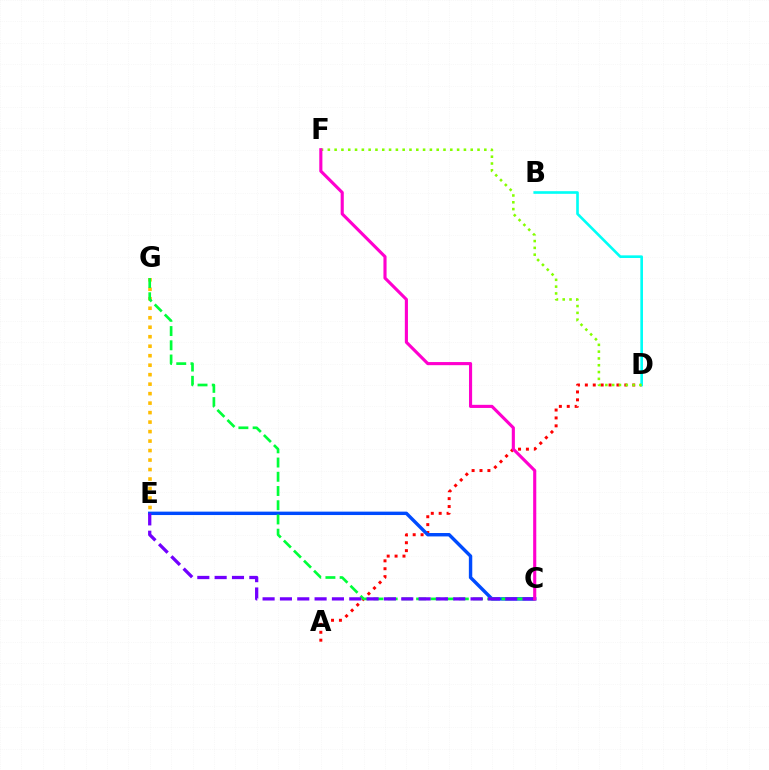{('E', 'G'): [{'color': '#ffbd00', 'line_style': 'dotted', 'thickness': 2.58}], ('A', 'D'): [{'color': '#ff0000', 'line_style': 'dotted', 'thickness': 2.15}], ('B', 'D'): [{'color': '#00fff6', 'line_style': 'solid', 'thickness': 1.9}], ('D', 'F'): [{'color': '#84ff00', 'line_style': 'dotted', 'thickness': 1.85}], ('C', 'E'): [{'color': '#004bff', 'line_style': 'solid', 'thickness': 2.45}, {'color': '#7200ff', 'line_style': 'dashed', 'thickness': 2.35}], ('C', 'G'): [{'color': '#00ff39', 'line_style': 'dashed', 'thickness': 1.93}], ('C', 'F'): [{'color': '#ff00cf', 'line_style': 'solid', 'thickness': 2.25}]}